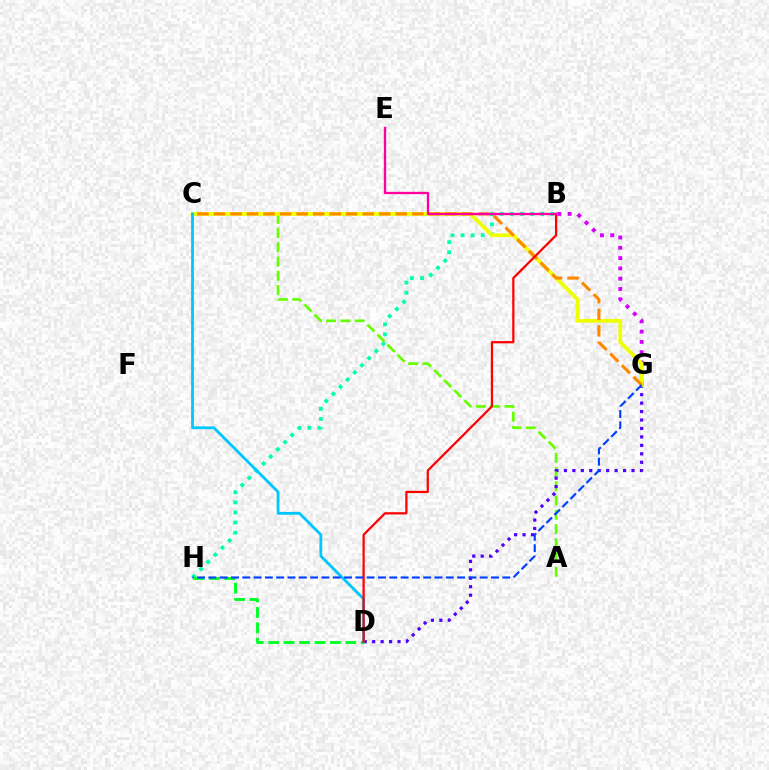{('A', 'C'): [{'color': '#66ff00', 'line_style': 'dashed', 'thickness': 1.94}], ('B', 'G'): [{'color': '#d600ff', 'line_style': 'dotted', 'thickness': 2.8}], ('B', 'H'): [{'color': '#00ffaf', 'line_style': 'dotted', 'thickness': 2.75}], ('D', 'H'): [{'color': '#00ff27', 'line_style': 'dashed', 'thickness': 2.1}], ('D', 'G'): [{'color': '#4f00ff', 'line_style': 'dotted', 'thickness': 2.3}], ('C', 'G'): [{'color': '#eeff00', 'line_style': 'solid', 'thickness': 2.75}, {'color': '#ff8800', 'line_style': 'dashed', 'thickness': 2.25}], ('C', 'D'): [{'color': '#00c7ff', 'line_style': 'solid', 'thickness': 2.02}], ('B', 'D'): [{'color': '#ff0000', 'line_style': 'solid', 'thickness': 1.61}], ('B', 'E'): [{'color': '#ff00a0', 'line_style': 'solid', 'thickness': 1.67}], ('G', 'H'): [{'color': '#003fff', 'line_style': 'dashed', 'thickness': 1.54}]}